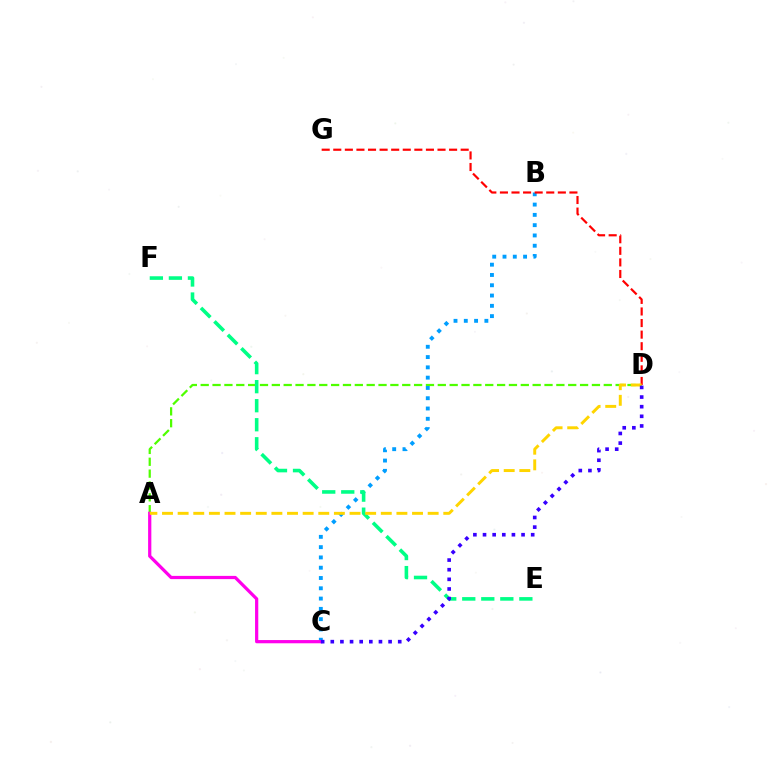{('A', 'D'): [{'color': '#4fff00', 'line_style': 'dashed', 'thickness': 1.61}, {'color': '#ffd500', 'line_style': 'dashed', 'thickness': 2.12}], ('B', 'C'): [{'color': '#009eff', 'line_style': 'dotted', 'thickness': 2.8}], ('A', 'C'): [{'color': '#ff00ed', 'line_style': 'solid', 'thickness': 2.32}], ('D', 'G'): [{'color': '#ff0000', 'line_style': 'dashed', 'thickness': 1.57}], ('E', 'F'): [{'color': '#00ff86', 'line_style': 'dashed', 'thickness': 2.59}], ('C', 'D'): [{'color': '#3700ff', 'line_style': 'dotted', 'thickness': 2.62}]}